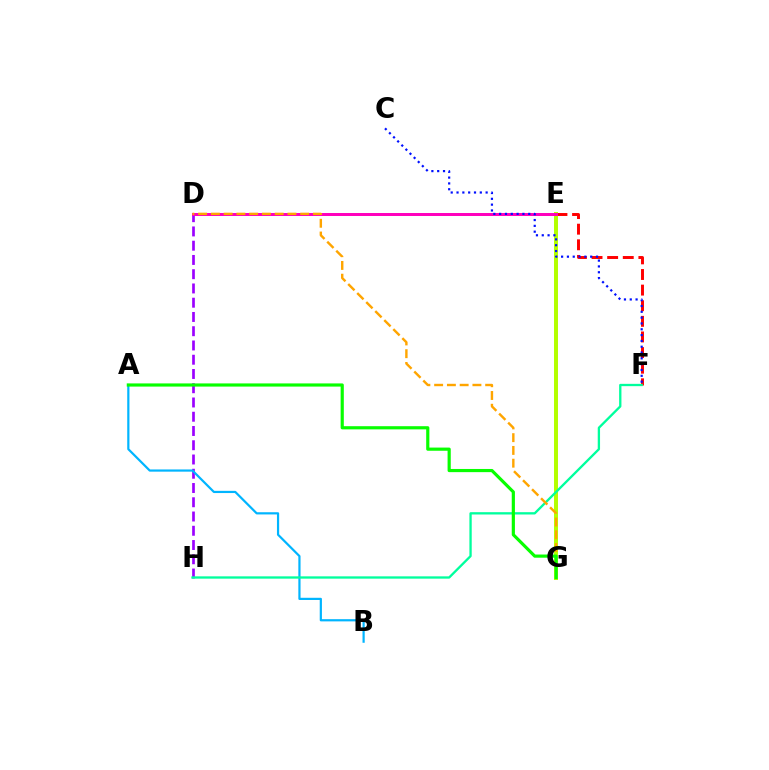{('D', 'H'): [{'color': '#9b00ff', 'line_style': 'dashed', 'thickness': 1.94}], ('E', 'G'): [{'color': '#b3ff00', 'line_style': 'solid', 'thickness': 2.85}], ('E', 'F'): [{'color': '#ff0000', 'line_style': 'dashed', 'thickness': 2.12}], ('D', 'E'): [{'color': '#ff00bd', 'line_style': 'solid', 'thickness': 2.14}], ('A', 'B'): [{'color': '#00b5ff', 'line_style': 'solid', 'thickness': 1.59}], ('F', 'H'): [{'color': '#00ff9d', 'line_style': 'solid', 'thickness': 1.67}], ('D', 'G'): [{'color': '#ffa500', 'line_style': 'dashed', 'thickness': 1.73}], ('C', 'F'): [{'color': '#0010ff', 'line_style': 'dotted', 'thickness': 1.58}], ('A', 'G'): [{'color': '#08ff00', 'line_style': 'solid', 'thickness': 2.29}]}